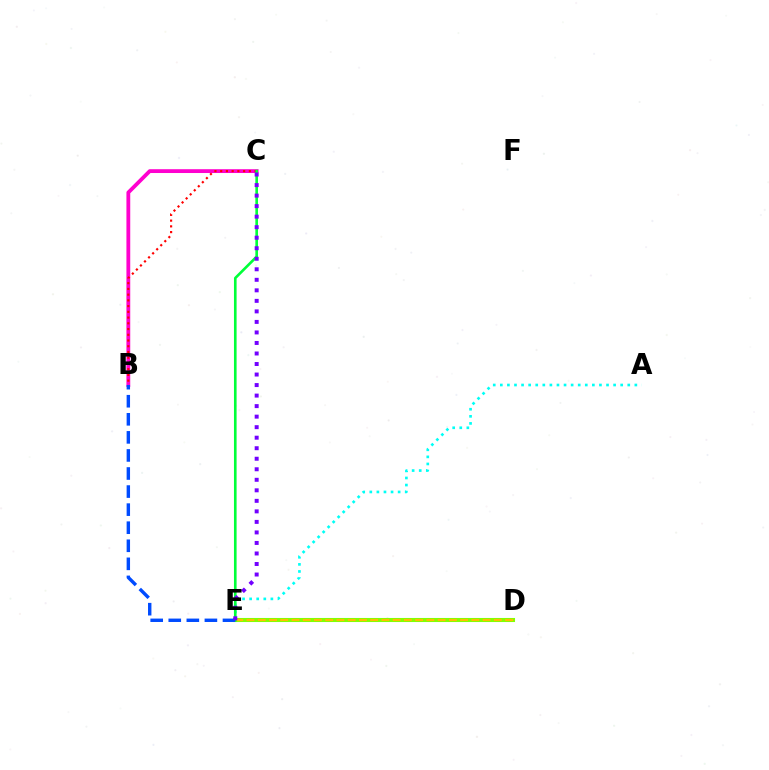{('A', 'E'): [{'color': '#00fff6', 'line_style': 'dotted', 'thickness': 1.92}], ('D', 'E'): [{'color': '#84ff00', 'line_style': 'solid', 'thickness': 2.93}, {'color': '#ffbd00', 'line_style': 'dashed', 'thickness': 1.53}], ('B', 'C'): [{'color': '#ff00cf', 'line_style': 'solid', 'thickness': 2.74}, {'color': '#ff0000', 'line_style': 'dotted', 'thickness': 1.56}], ('C', 'E'): [{'color': '#00ff39', 'line_style': 'solid', 'thickness': 1.9}, {'color': '#7200ff', 'line_style': 'dotted', 'thickness': 2.86}], ('B', 'E'): [{'color': '#004bff', 'line_style': 'dashed', 'thickness': 2.45}]}